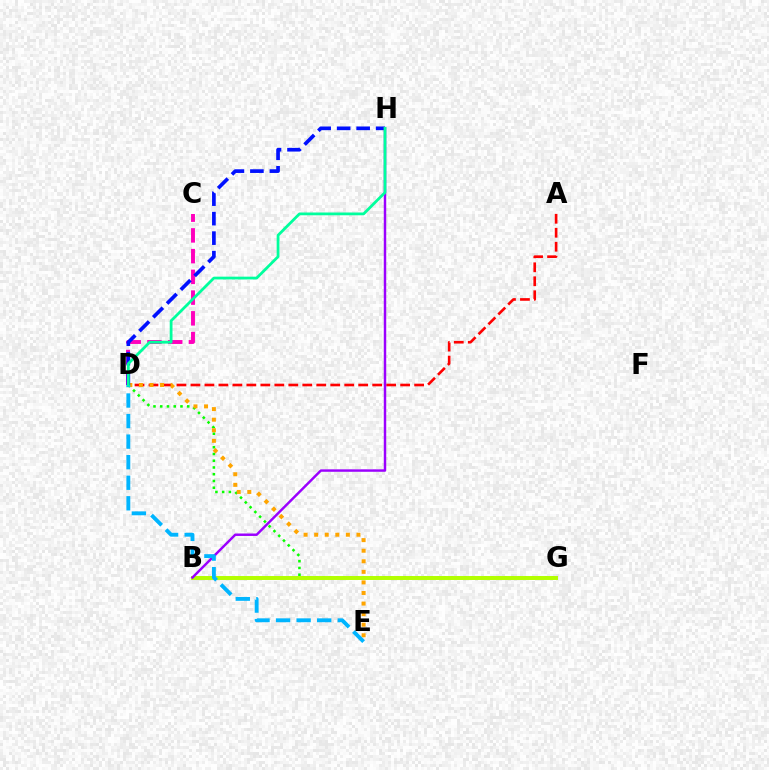{('A', 'D'): [{'color': '#ff0000', 'line_style': 'dashed', 'thickness': 1.9}], ('D', 'G'): [{'color': '#08ff00', 'line_style': 'dotted', 'thickness': 1.83}], ('B', 'G'): [{'color': '#b3ff00', 'line_style': 'solid', 'thickness': 2.85}], ('B', 'H'): [{'color': '#9b00ff', 'line_style': 'solid', 'thickness': 1.77}], ('C', 'D'): [{'color': '#ff00bd', 'line_style': 'dashed', 'thickness': 2.82}], ('D', 'E'): [{'color': '#ffa500', 'line_style': 'dotted', 'thickness': 2.87}, {'color': '#00b5ff', 'line_style': 'dashed', 'thickness': 2.79}], ('D', 'H'): [{'color': '#0010ff', 'line_style': 'dashed', 'thickness': 2.65}, {'color': '#00ff9d', 'line_style': 'solid', 'thickness': 2.0}]}